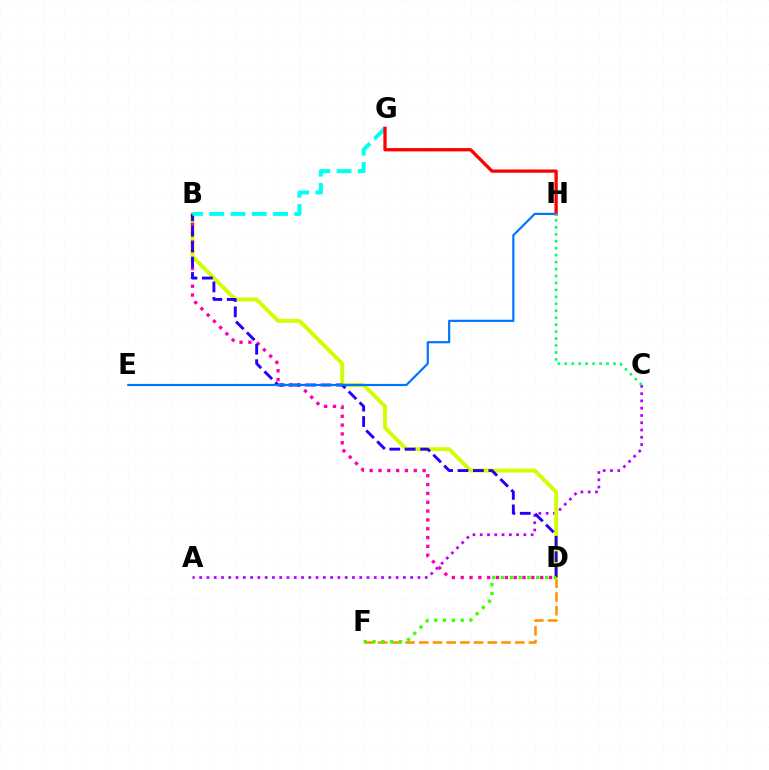{('A', 'C'): [{'color': '#b900ff', 'line_style': 'dotted', 'thickness': 1.98}], ('D', 'F'): [{'color': '#ff9400', 'line_style': 'dashed', 'thickness': 1.86}, {'color': '#3dff00', 'line_style': 'dotted', 'thickness': 2.39}], ('B', 'D'): [{'color': '#d1ff00', 'line_style': 'solid', 'thickness': 2.82}, {'color': '#ff00ac', 'line_style': 'dotted', 'thickness': 2.4}, {'color': '#2500ff', 'line_style': 'dashed', 'thickness': 2.09}], ('B', 'G'): [{'color': '#00fff6', 'line_style': 'dashed', 'thickness': 2.89}], ('G', 'H'): [{'color': '#ff0000', 'line_style': 'solid', 'thickness': 2.37}], ('E', 'H'): [{'color': '#0074ff', 'line_style': 'solid', 'thickness': 1.57}], ('C', 'H'): [{'color': '#00ff5c', 'line_style': 'dotted', 'thickness': 1.89}]}